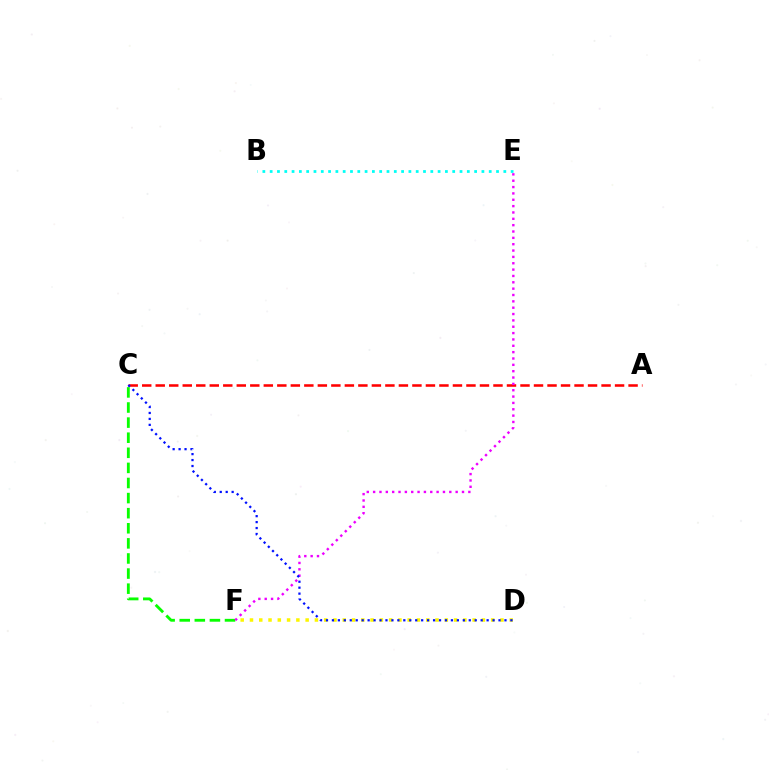{('D', 'F'): [{'color': '#fcf500', 'line_style': 'dotted', 'thickness': 2.52}], ('C', 'F'): [{'color': '#08ff00', 'line_style': 'dashed', 'thickness': 2.05}], ('B', 'E'): [{'color': '#00fff6', 'line_style': 'dotted', 'thickness': 1.98}], ('A', 'C'): [{'color': '#ff0000', 'line_style': 'dashed', 'thickness': 1.84}], ('E', 'F'): [{'color': '#ee00ff', 'line_style': 'dotted', 'thickness': 1.72}], ('C', 'D'): [{'color': '#0010ff', 'line_style': 'dotted', 'thickness': 1.62}]}